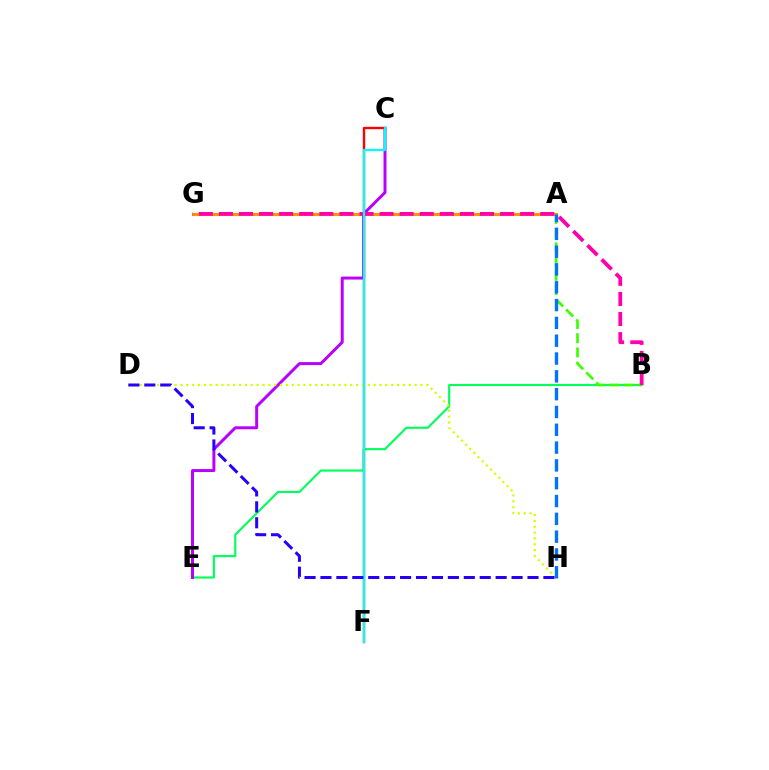{('B', 'E'): [{'color': '#00ff5c', 'line_style': 'solid', 'thickness': 1.54}], ('A', 'B'): [{'color': '#3dff00', 'line_style': 'dashed', 'thickness': 1.93}], ('A', 'G'): [{'color': '#ff9400', 'line_style': 'solid', 'thickness': 2.22}], ('C', 'F'): [{'color': '#ff0000', 'line_style': 'solid', 'thickness': 1.72}, {'color': '#00fff6', 'line_style': 'solid', 'thickness': 1.63}], ('C', 'E'): [{'color': '#b900ff', 'line_style': 'solid', 'thickness': 2.14}], ('B', 'G'): [{'color': '#ff00ac', 'line_style': 'dashed', 'thickness': 2.73}], ('D', 'H'): [{'color': '#d1ff00', 'line_style': 'dotted', 'thickness': 1.59}, {'color': '#2500ff', 'line_style': 'dashed', 'thickness': 2.16}], ('A', 'H'): [{'color': '#0074ff', 'line_style': 'dashed', 'thickness': 2.42}]}